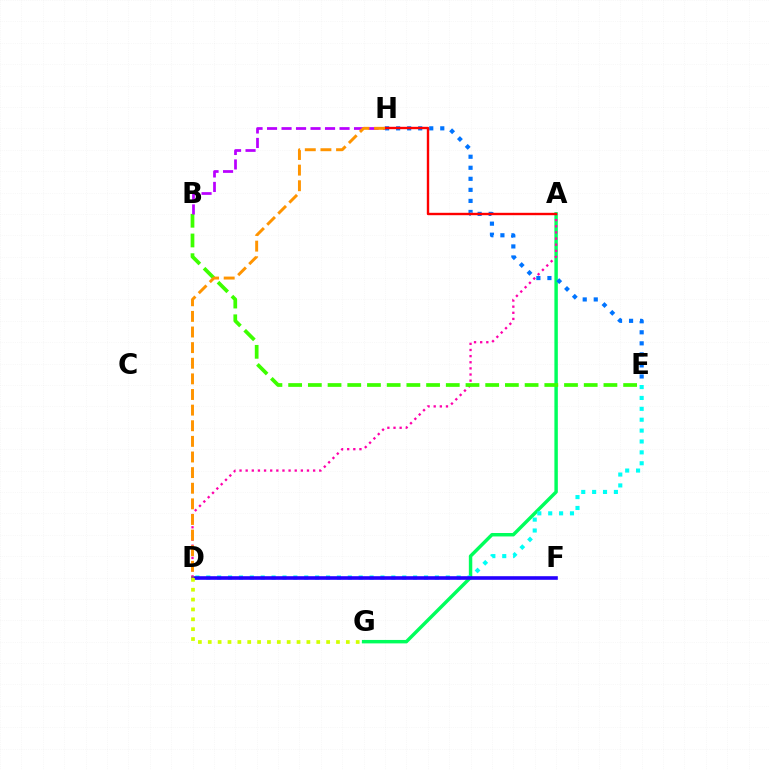{('A', 'G'): [{'color': '#00ff5c', 'line_style': 'solid', 'thickness': 2.48}], ('D', 'E'): [{'color': '#00fff6', 'line_style': 'dotted', 'thickness': 2.96}], ('E', 'H'): [{'color': '#0074ff', 'line_style': 'dotted', 'thickness': 3.0}], ('A', 'D'): [{'color': '#ff00ac', 'line_style': 'dotted', 'thickness': 1.67}], ('B', 'E'): [{'color': '#3dff00', 'line_style': 'dashed', 'thickness': 2.68}], ('D', 'F'): [{'color': '#2500ff', 'line_style': 'solid', 'thickness': 2.59}], ('B', 'H'): [{'color': '#b900ff', 'line_style': 'dashed', 'thickness': 1.97}], ('A', 'H'): [{'color': '#ff0000', 'line_style': 'solid', 'thickness': 1.72}], ('D', 'H'): [{'color': '#ff9400', 'line_style': 'dashed', 'thickness': 2.12}], ('D', 'G'): [{'color': '#d1ff00', 'line_style': 'dotted', 'thickness': 2.68}]}